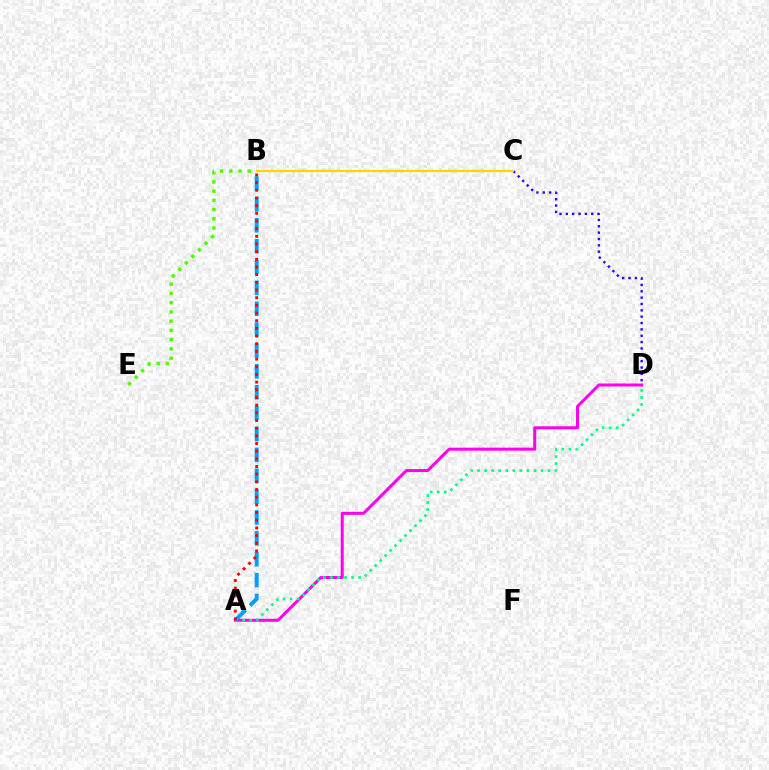{('A', 'D'): [{'color': '#ff00ed', 'line_style': 'solid', 'thickness': 2.16}, {'color': '#00ff86', 'line_style': 'dotted', 'thickness': 1.91}], ('B', 'E'): [{'color': '#4fff00', 'line_style': 'dotted', 'thickness': 2.51}], ('A', 'B'): [{'color': '#009eff', 'line_style': 'dashed', 'thickness': 2.84}, {'color': '#ff0000', 'line_style': 'dotted', 'thickness': 2.09}], ('C', 'D'): [{'color': '#3700ff', 'line_style': 'dotted', 'thickness': 1.73}], ('B', 'C'): [{'color': '#ffd500', 'line_style': 'solid', 'thickness': 1.64}]}